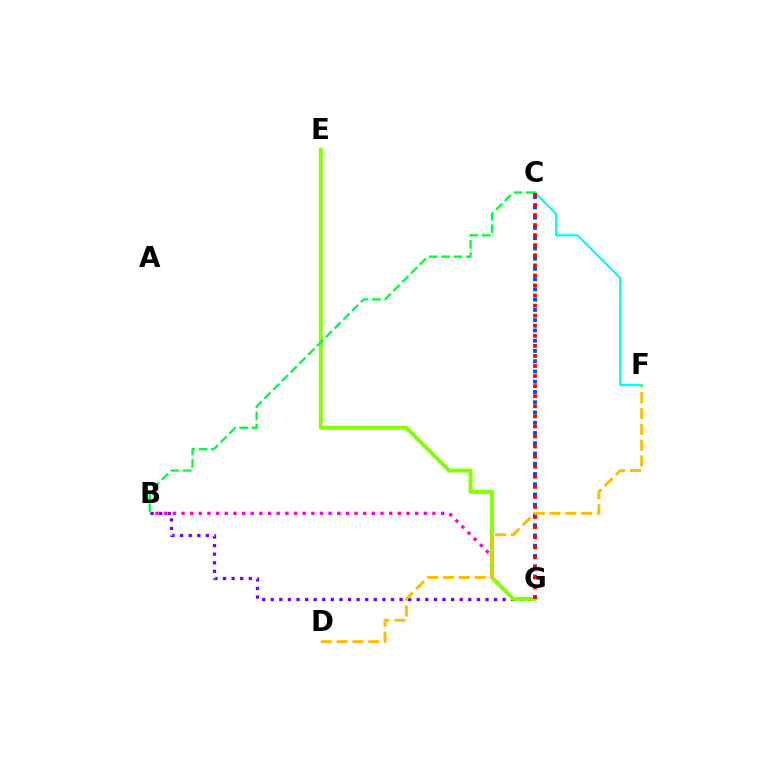{('B', 'G'): [{'color': '#ff00cf', 'line_style': 'dotted', 'thickness': 2.35}, {'color': '#7200ff', 'line_style': 'dotted', 'thickness': 2.33}], ('C', 'F'): [{'color': '#00fff6', 'line_style': 'solid', 'thickness': 1.63}], ('C', 'G'): [{'color': '#004bff', 'line_style': 'dotted', 'thickness': 2.79}, {'color': '#ff0000', 'line_style': 'dotted', 'thickness': 2.73}], ('E', 'G'): [{'color': '#84ff00', 'line_style': 'solid', 'thickness': 2.82}], ('D', 'F'): [{'color': '#ffbd00', 'line_style': 'dashed', 'thickness': 2.15}], ('B', 'C'): [{'color': '#00ff39', 'line_style': 'dashed', 'thickness': 1.69}]}